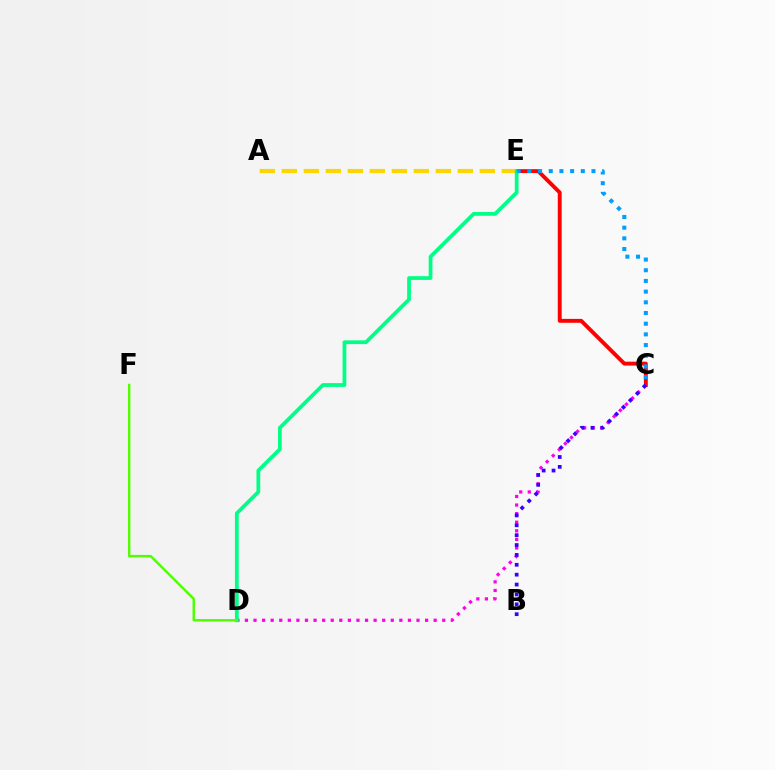{('C', 'E'): [{'color': '#ff0000', 'line_style': 'solid', 'thickness': 2.8}, {'color': '#009eff', 'line_style': 'dotted', 'thickness': 2.9}], ('C', 'D'): [{'color': '#ff00ed', 'line_style': 'dotted', 'thickness': 2.33}], ('A', 'E'): [{'color': '#ffd500', 'line_style': 'dashed', 'thickness': 2.99}], ('D', 'E'): [{'color': '#00ff86', 'line_style': 'solid', 'thickness': 2.71}], ('B', 'C'): [{'color': '#3700ff', 'line_style': 'dotted', 'thickness': 2.68}], ('D', 'F'): [{'color': '#4fff00', 'line_style': 'solid', 'thickness': 1.75}]}